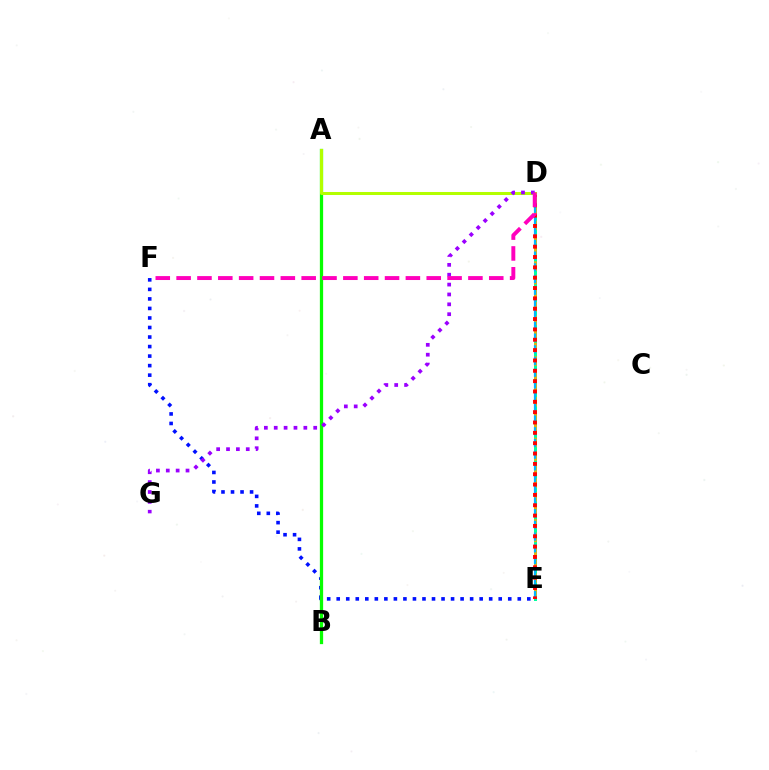{('D', 'E'): [{'color': '#00ff9d', 'line_style': 'solid', 'thickness': 2.15}, {'color': '#ffa500', 'line_style': 'dashed', 'thickness': 1.84}, {'color': '#00b5ff', 'line_style': 'dashed', 'thickness': 1.59}, {'color': '#ff0000', 'line_style': 'dotted', 'thickness': 2.81}], ('E', 'F'): [{'color': '#0010ff', 'line_style': 'dotted', 'thickness': 2.59}], ('A', 'B'): [{'color': '#08ff00', 'line_style': 'solid', 'thickness': 2.35}], ('A', 'D'): [{'color': '#b3ff00', 'line_style': 'solid', 'thickness': 2.18}], ('D', 'G'): [{'color': '#9b00ff', 'line_style': 'dotted', 'thickness': 2.68}], ('D', 'F'): [{'color': '#ff00bd', 'line_style': 'dashed', 'thickness': 2.83}]}